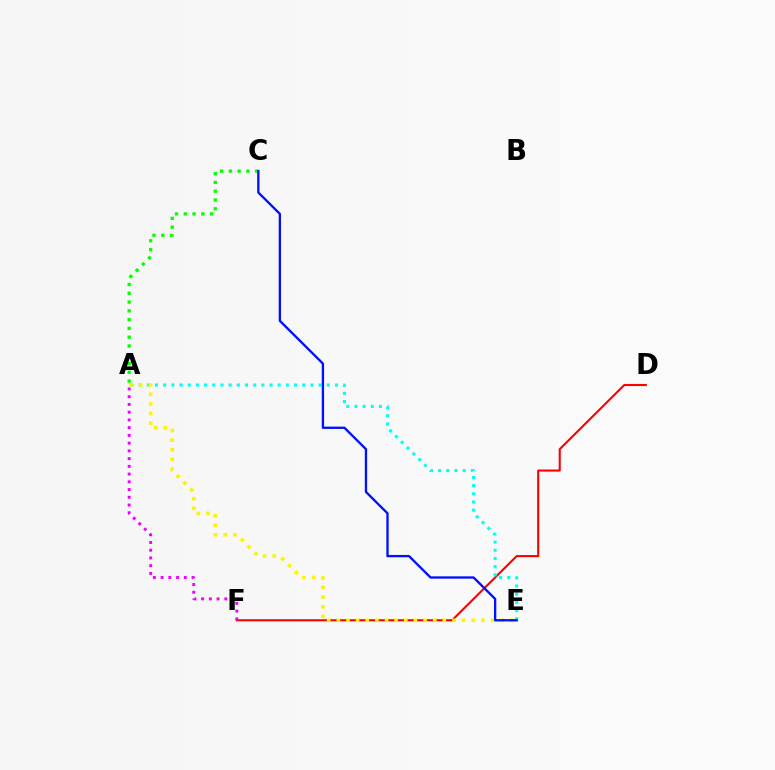{('D', 'F'): [{'color': '#ff0000', 'line_style': 'solid', 'thickness': 1.51}], ('A', 'E'): [{'color': '#00fff6', 'line_style': 'dotted', 'thickness': 2.22}, {'color': '#fcf500', 'line_style': 'dotted', 'thickness': 2.62}], ('A', 'F'): [{'color': '#ee00ff', 'line_style': 'dotted', 'thickness': 2.1}], ('A', 'C'): [{'color': '#08ff00', 'line_style': 'dotted', 'thickness': 2.39}], ('C', 'E'): [{'color': '#0010ff', 'line_style': 'solid', 'thickness': 1.68}]}